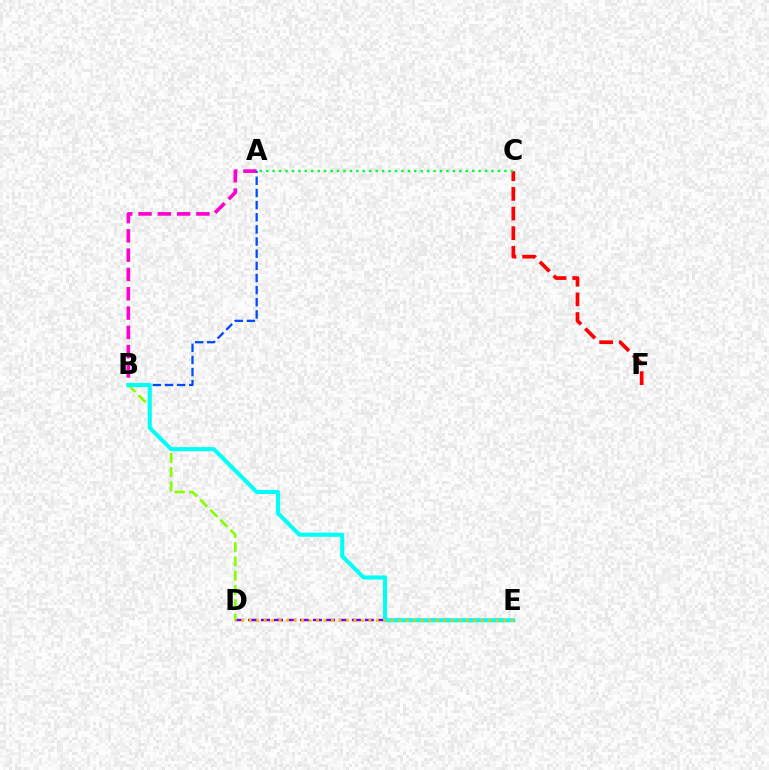{('D', 'E'): [{'color': '#7200ff', 'line_style': 'dashed', 'thickness': 1.76}, {'color': '#ffbd00', 'line_style': 'dotted', 'thickness': 2.03}], ('C', 'F'): [{'color': '#ff0000', 'line_style': 'dashed', 'thickness': 2.67}], ('B', 'D'): [{'color': '#84ff00', 'line_style': 'dashed', 'thickness': 1.94}], ('A', 'C'): [{'color': '#00ff39', 'line_style': 'dotted', 'thickness': 1.75}], ('A', 'B'): [{'color': '#ff00cf', 'line_style': 'dashed', 'thickness': 2.62}, {'color': '#004bff', 'line_style': 'dashed', 'thickness': 1.65}], ('B', 'E'): [{'color': '#00fff6', 'line_style': 'solid', 'thickness': 2.93}]}